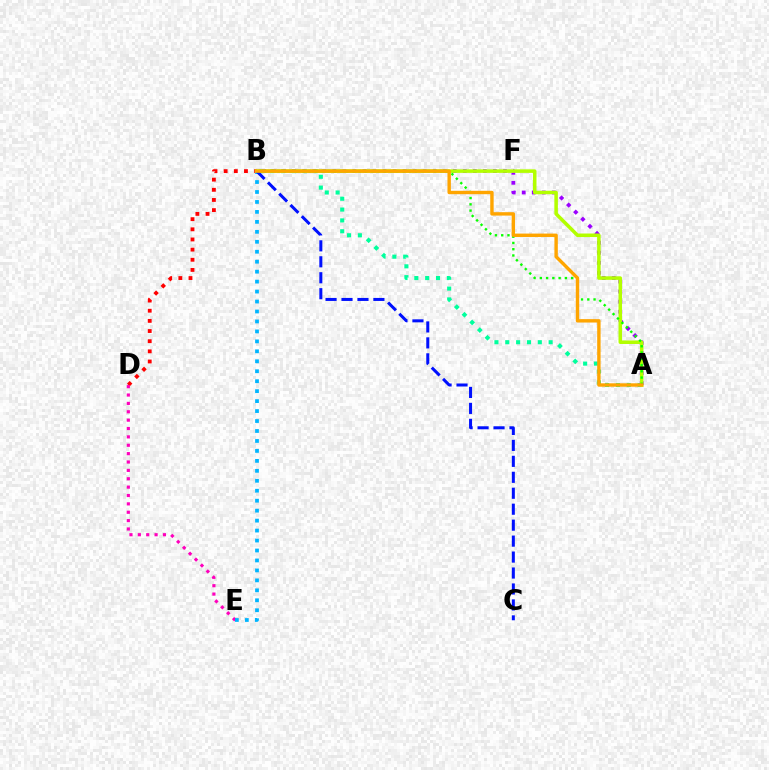{('A', 'B'): [{'color': '#00ff9d', 'line_style': 'dotted', 'thickness': 2.94}, {'color': '#9b00ff', 'line_style': 'dotted', 'thickness': 2.73}, {'color': '#b3ff00', 'line_style': 'solid', 'thickness': 2.54}, {'color': '#08ff00', 'line_style': 'dotted', 'thickness': 1.7}, {'color': '#ffa500', 'line_style': 'solid', 'thickness': 2.45}], ('B', 'D'): [{'color': '#ff0000', 'line_style': 'dotted', 'thickness': 2.76}], ('D', 'E'): [{'color': '#ff00bd', 'line_style': 'dotted', 'thickness': 2.27}], ('B', 'E'): [{'color': '#00b5ff', 'line_style': 'dotted', 'thickness': 2.71}], ('B', 'C'): [{'color': '#0010ff', 'line_style': 'dashed', 'thickness': 2.17}]}